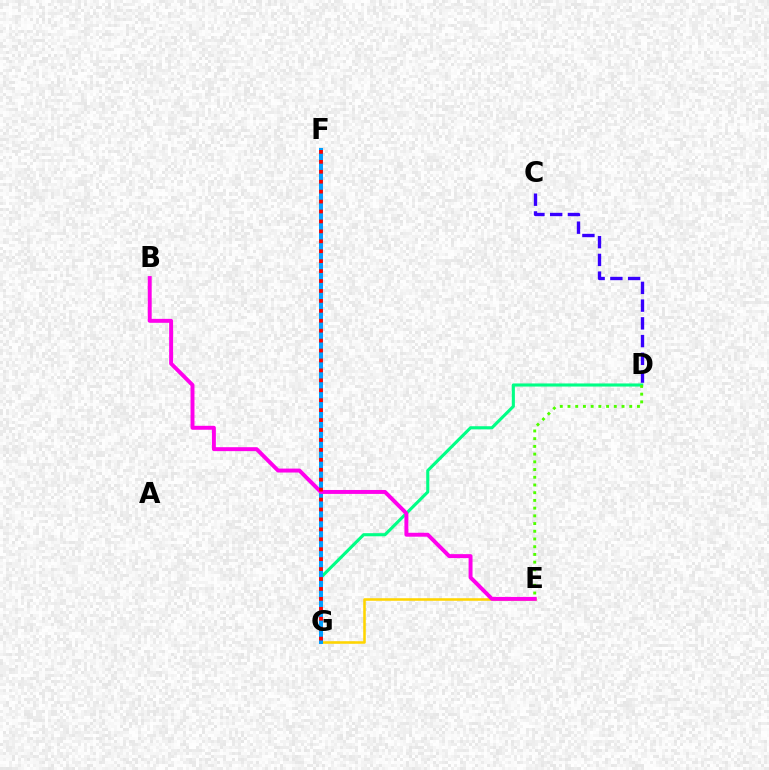{('E', 'G'): [{'color': '#ffd500', 'line_style': 'solid', 'thickness': 1.84}], ('D', 'G'): [{'color': '#00ff86', 'line_style': 'solid', 'thickness': 2.23}], ('F', 'G'): [{'color': '#009eff', 'line_style': 'solid', 'thickness': 2.89}, {'color': '#ff0000', 'line_style': 'dotted', 'thickness': 2.7}], ('B', 'E'): [{'color': '#ff00ed', 'line_style': 'solid', 'thickness': 2.84}], ('C', 'D'): [{'color': '#3700ff', 'line_style': 'dashed', 'thickness': 2.41}], ('D', 'E'): [{'color': '#4fff00', 'line_style': 'dotted', 'thickness': 2.1}]}